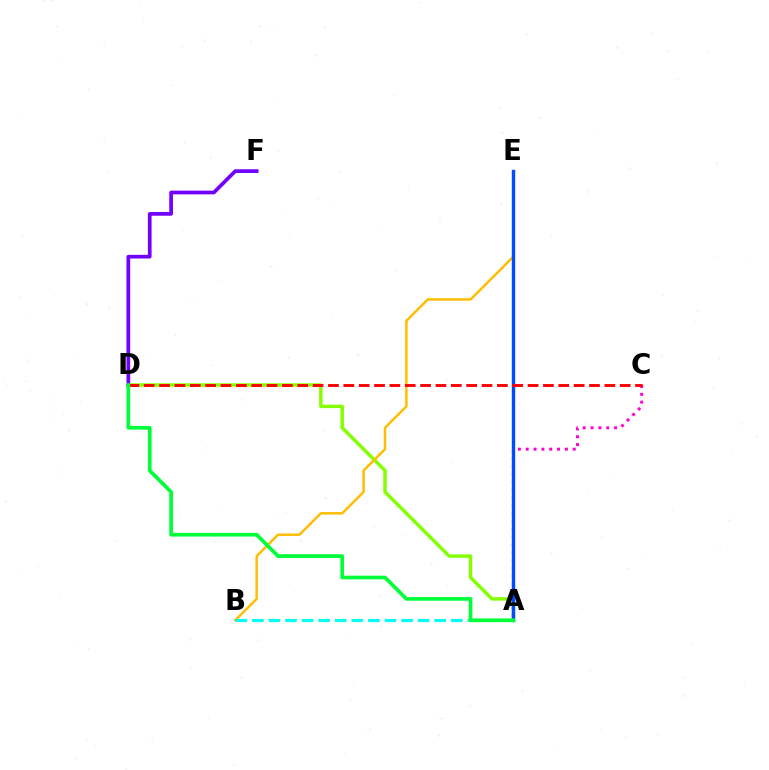{('A', 'D'): [{'color': '#84ff00', 'line_style': 'solid', 'thickness': 2.48}, {'color': '#00ff39', 'line_style': 'solid', 'thickness': 2.65}], ('B', 'E'): [{'color': '#ffbd00', 'line_style': 'solid', 'thickness': 1.77}], ('A', 'B'): [{'color': '#00fff6', 'line_style': 'dashed', 'thickness': 2.25}], ('A', 'C'): [{'color': '#ff00cf', 'line_style': 'dotted', 'thickness': 2.13}], ('D', 'F'): [{'color': '#7200ff', 'line_style': 'solid', 'thickness': 2.66}], ('A', 'E'): [{'color': '#004bff', 'line_style': 'solid', 'thickness': 2.44}], ('C', 'D'): [{'color': '#ff0000', 'line_style': 'dashed', 'thickness': 2.09}]}